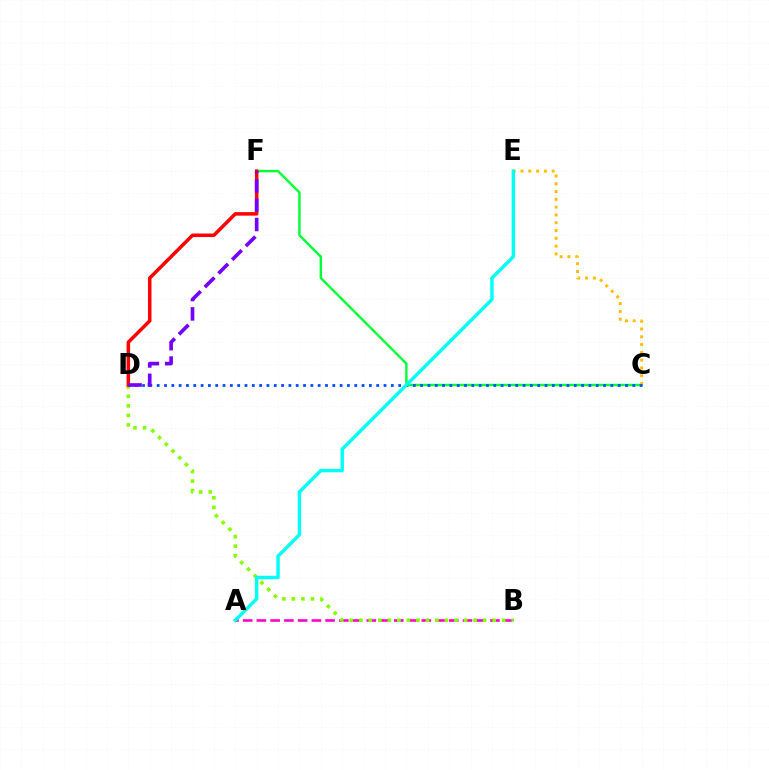{('A', 'B'): [{'color': '#ff00cf', 'line_style': 'dashed', 'thickness': 1.87}], ('C', 'F'): [{'color': '#00ff39', 'line_style': 'solid', 'thickness': 1.74}], ('C', 'E'): [{'color': '#ffbd00', 'line_style': 'dotted', 'thickness': 2.12}], ('B', 'D'): [{'color': '#84ff00', 'line_style': 'dotted', 'thickness': 2.59}], ('C', 'D'): [{'color': '#004bff', 'line_style': 'dotted', 'thickness': 1.99}], ('D', 'F'): [{'color': '#ff0000', 'line_style': 'solid', 'thickness': 2.53}, {'color': '#7200ff', 'line_style': 'dashed', 'thickness': 2.63}], ('A', 'E'): [{'color': '#00fff6', 'line_style': 'solid', 'thickness': 2.46}]}